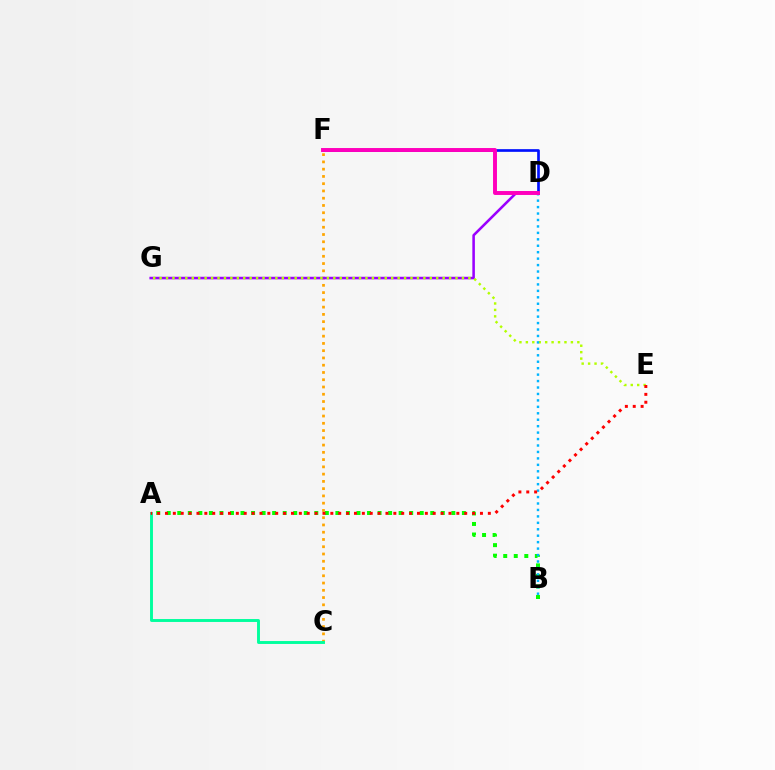{('C', 'F'): [{'color': '#ffa500', 'line_style': 'dotted', 'thickness': 1.97}], ('A', 'B'): [{'color': '#08ff00', 'line_style': 'dotted', 'thickness': 2.86}], ('A', 'C'): [{'color': '#00ff9d', 'line_style': 'solid', 'thickness': 2.1}], ('D', 'G'): [{'color': '#9b00ff', 'line_style': 'solid', 'thickness': 1.84}], ('E', 'G'): [{'color': '#b3ff00', 'line_style': 'dotted', 'thickness': 1.75}], ('B', 'D'): [{'color': '#00b5ff', 'line_style': 'dotted', 'thickness': 1.75}], ('D', 'F'): [{'color': '#0010ff', 'line_style': 'solid', 'thickness': 1.93}, {'color': '#ff00bd', 'line_style': 'solid', 'thickness': 2.83}], ('A', 'E'): [{'color': '#ff0000', 'line_style': 'dotted', 'thickness': 2.14}]}